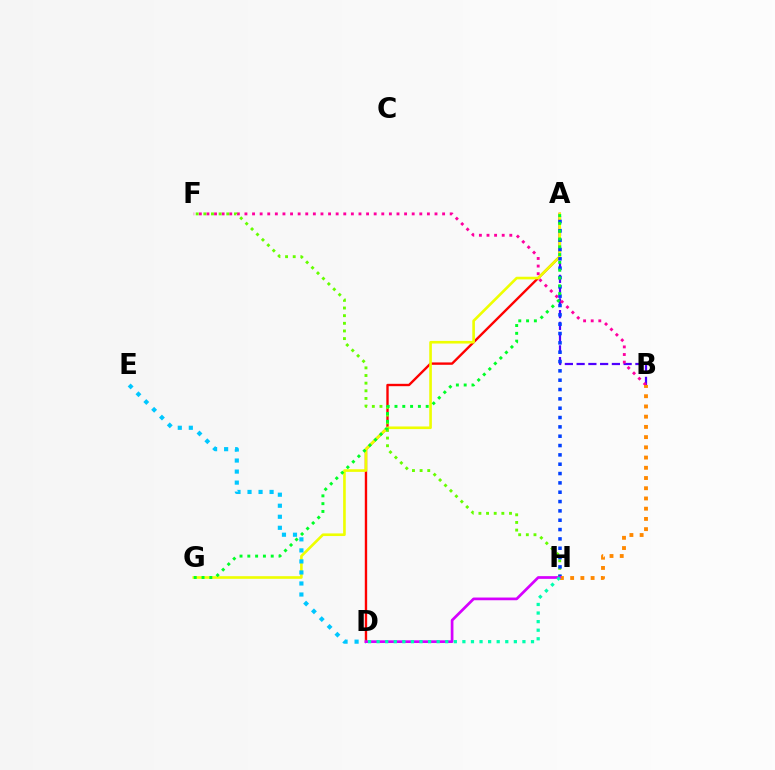{('A', 'B'): [{'color': '#4f00ff', 'line_style': 'dashed', 'thickness': 1.6}], ('B', 'F'): [{'color': '#ff00a0', 'line_style': 'dotted', 'thickness': 2.07}], ('A', 'D'): [{'color': '#ff0000', 'line_style': 'solid', 'thickness': 1.71}], ('A', 'G'): [{'color': '#eeff00', 'line_style': 'solid', 'thickness': 1.89}, {'color': '#00ff27', 'line_style': 'dotted', 'thickness': 2.12}], ('F', 'H'): [{'color': '#66ff00', 'line_style': 'dotted', 'thickness': 2.08}], ('A', 'H'): [{'color': '#003fff', 'line_style': 'dotted', 'thickness': 2.54}], ('D', 'E'): [{'color': '#00c7ff', 'line_style': 'dotted', 'thickness': 3.0}], ('B', 'H'): [{'color': '#ff8800', 'line_style': 'dotted', 'thickness': 2.78}], ('D', 'H'): [{'color': '#d600ff', 'line_style': 'solid', 'thickness': 1.96}, {'color': '#00ffaf', 'line_style': 'dotted', 'thickness': 2.33}]}